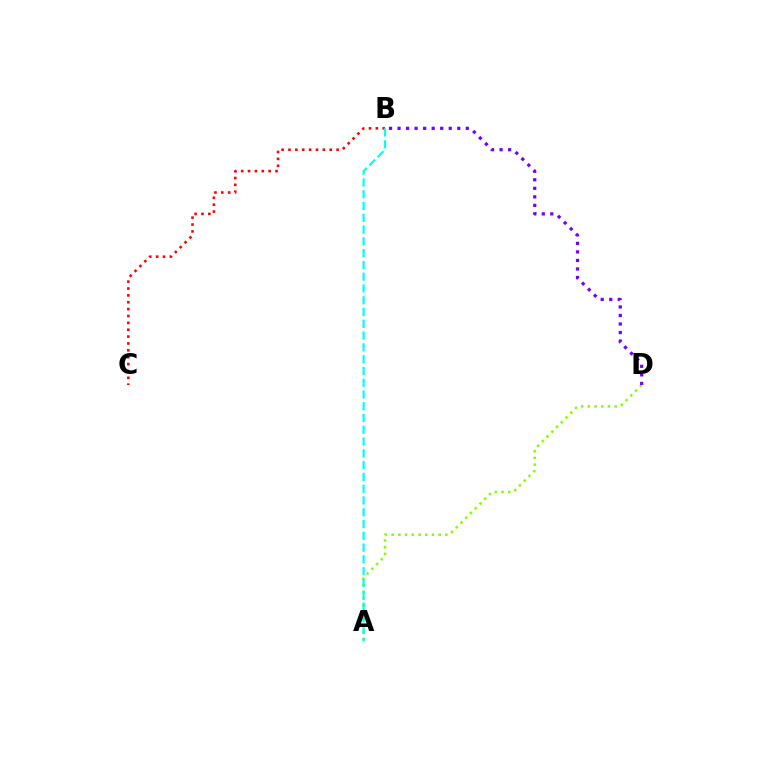{('A', 'D'): [{'color': '#84ff00', 'line_style': 'dotted', 'thickness': 1.82}], ('B', 'D'): [{'color': '#7200ff', 'line_style': 'dotted', 'thickness': 2.32}], ('B', 'C'): [{'color': '#ff0000', 'line_style': 'dotted', 'thickness': 1.87}], ('A', 'B'): [{'color': '#00fff6', 'line_style': 'dashed', 'thickness': 1.6}]}